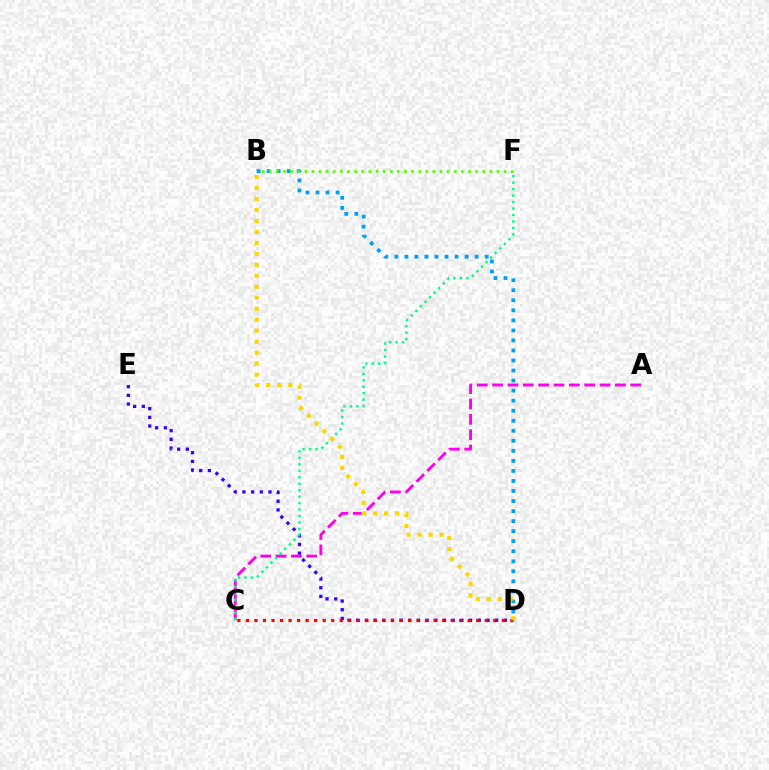{('D', 'E'): [{'color': '#3700ff', 'line_style': 'dotted', 'thickness': 2.36}], ('A', 'C'): [{'color': '#ff00ed', 'line_style': 'dashed', 'thickness': 2.08}], ('C', 'D'): [{'color': '#ff0000', 'line_style': 'dotted', 'thickness': 2.32}], ('B', 'D'): [{'color': '#009eff', 'line_style': 'dotted', 'thickness': 2.73}, {'color': '#ffd500', 'line_style': 'dotted', 'thickness': 2.98}], ('B', 'F'): [{'color': '#4fff00', 'line_style': 'dotted', 'thickness': 1.93}], ('C', 'F'): [{'color': '#00ff86', 'line_style': 'dotted', 'thickness': 1.76}]}